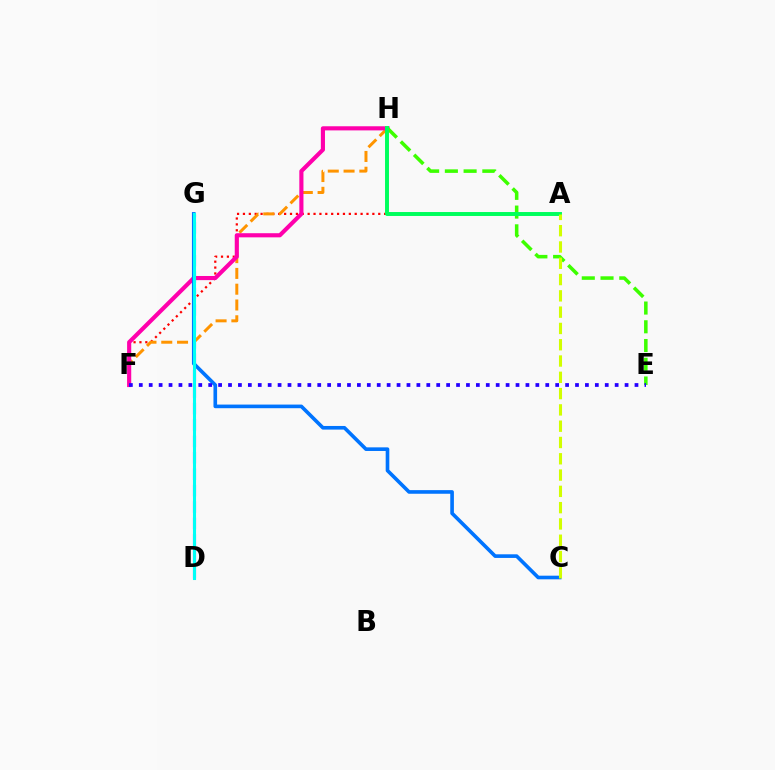{('D', 'G'): [{'color': '#b900ff', 'line_style': 'dashed', 'thickness': 2.23}, {'color': '#00fff6', 'line_style': 'solid', 'thickness': 2.21}], ('A', 'F'): [{'color': '#ff0000', 'line_style': 'dotted', 'thickness': 1.6}], ('F', 'H'): [{'color': '#ff9400', 'line_style': 'dashed', 'thickness': 2.14}, {'color': '#ff00ac', 'line_style': 'solid', 'thickness': 2.97}], ('C', 'G'): [{'color': '#0074ff', 'line_style': 'solid', 'thickness': 2.61}], ('E', 'H'): [{'color': '#3dff00', 'line_style': 'dashed', 'thickness': 2.55}], ('A', 'H'): [{'color': '#00ff5c', 'line_style': 'solid', 'thickness': 2.84}], ('E', 'F'): [{'color': '#2500ff', 'line_style': 'dotted', 'thickness': 2.69}], ('A', 'C'): [{'color': '#d1ff00', 'line_style': 'dashed', 'thickness': 2.21}]}